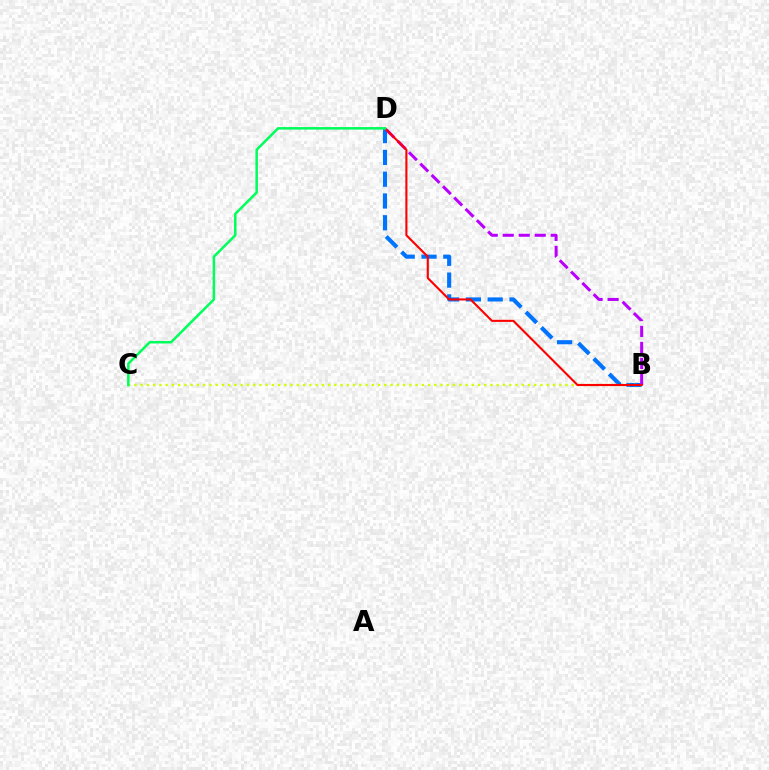{('B', 'D'): [{'color': '#0074ff', 'line_style': 'dashed', 'thickness': 2.96}, {'color': '#b900ff', 'line_style': 'dashed', 'thickness': 2.17}, {'color': '#ff0000', 'line_style': 'solid', 'thickness': 1.52}], ('B', 'C'): [{'color': '#d1ff00', 'line_style': 'dotted', 'thickness': 1.7}], ('C', 'D'): [{'color': '#00ff5c', 'line_style': 'solid', 'thickness': 1.82}]}